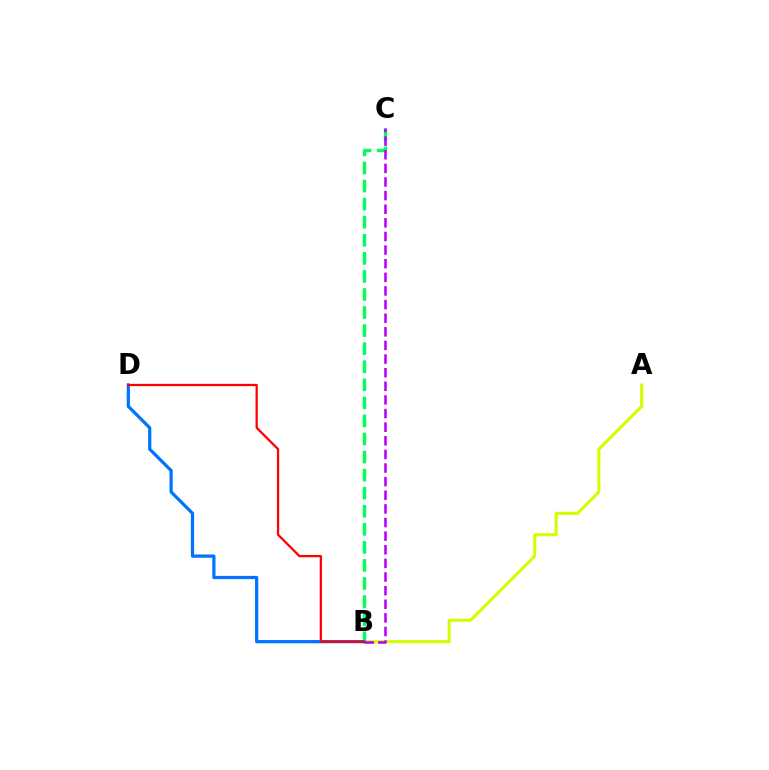{('A', 'B'): [{'color': '#d1ff00', 'line_style': 'solid', 'thickness': 2.21}], ('B', 'C'): [{'color': '#00ff5c', 'line_style': 'dashed', 'thickness': 2.45}, {'color': '#b900ff', 'line_style': 'dashed', 'thickness': 1.85}], ('B', 'D'): [{'color': '#0074ff', 'line_style': 'solid', 'thickness': 2.33}, {'color': '#ff0000', 'line_style': 'solid', 'thickness': 1.63}]}